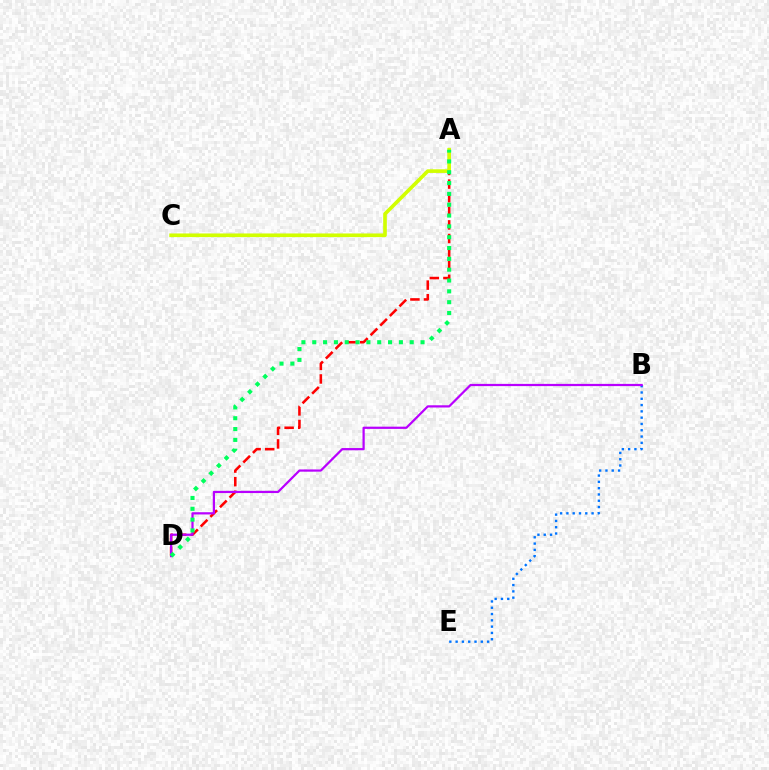{('A', 'D'): [{'color': '#ff0000', 'line_style': 'dashed', 'thickness': 1.85}, {'color': '#00ff5c', 'line_style': 'dotted', 'thickness': 2.94}], ('A', 'C'): [{'color': '#d1ff00', 'line_style': 'solid', 'thickness': 2.62}], ('B', 'E'): [{'color': '#0074ff', 'line_style': 'dotted', 'thickness': 1.71}], ('B', 'D'): [{'color': '#b900ff', 'line_style': 'solid', 'thickness': 1.6}]}